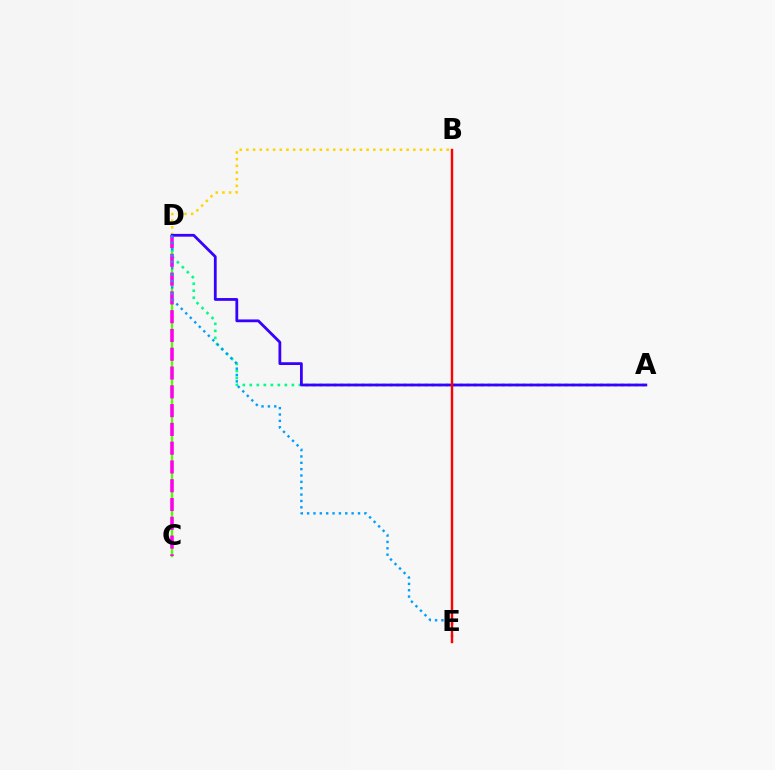{('C', 'D'): [{'color': '#4fff00', 'line_style': 'solid', 'thickness': 1.69}, {'color': '#ff00ed', 'line_style': 'dashed', 'thickness': 2.55}], ('A', 'D'): [{'color': '#00ff86', 'line_style': 'dotted', 'thickness': 1.9}, {'color': '#3700ff', 'line_style': 'solid', 'thickness': 2.0}], ('B', 'D'): [{'color': '#ffd500', 'line_style': 'dotted', 'thickness': 1.81}], ('D', 'E'): [{'color': '#009eff', 'line_style': 'dotted', 'thickness': 1.73}], ('B', 'E'): [{'color': '#ff0000', 'line_style': 'solid', 'thickness': 1.73}]}